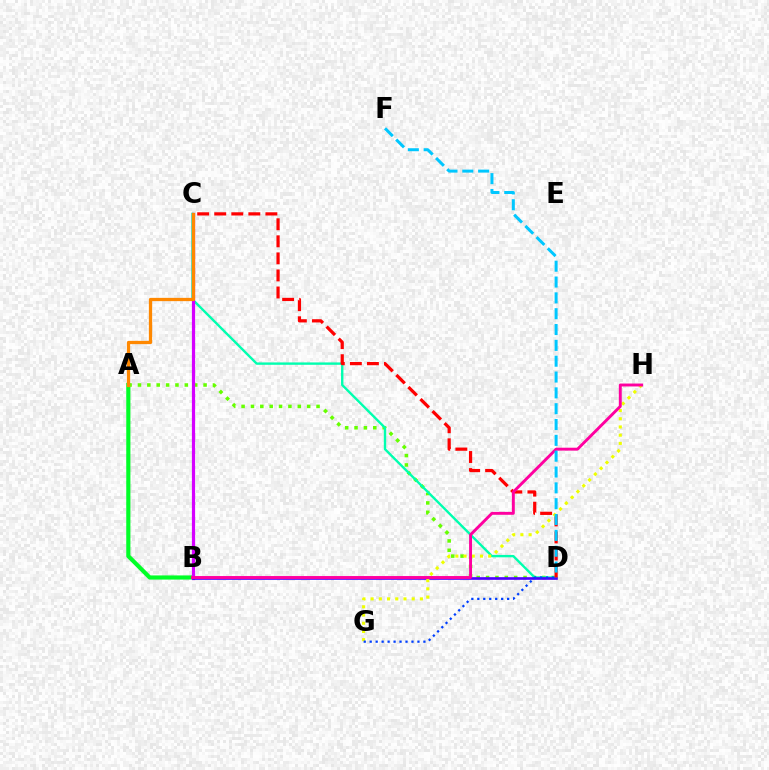{('A', 'B'): [{'color': '#00ff27', 'line_style': 'solid', 'thickness': 2.99}], ('A', 'D'): [{'color': '#66ff00', 'line_style': 'dotted', 'thickness': 2.55}], ('C', 'D'): [{'color': '#00ffaf', 'line_style': 'solid', 'thickness': 1.71}, {'color': '#ff0000', 'line_style': 'dashed', 'thickness': 2.32}], ('B', 'C'): [{'color': '#d600ff', 'line_style': 'solid', 'thickness': 2.31}], ('A', 'C'): [{'color': '#ff8800', 'line_style': 'solid', 'thickness': 2.35}], ('B', 'D'): [{'color': '#4f00ff', 'line_style': 'solid', 'thickness': 1.91}], ('G', 'H'): [{'color': '#eeff00', 'line_style': 'dotted', 'thickness': 2.23}], ('B', 'H'): [{'color': '#ff00a0', 'line_style': 'solid', 'thickness': 2.1}], ('D', 'F'): [{'color': '#00c7ff', 'line_style': 'dashed', 'thickness': 2.15}], ('D', 'G'): [{'color': '#003fff', 'line_style': 'dotted', 'thickness': 1.62}]}